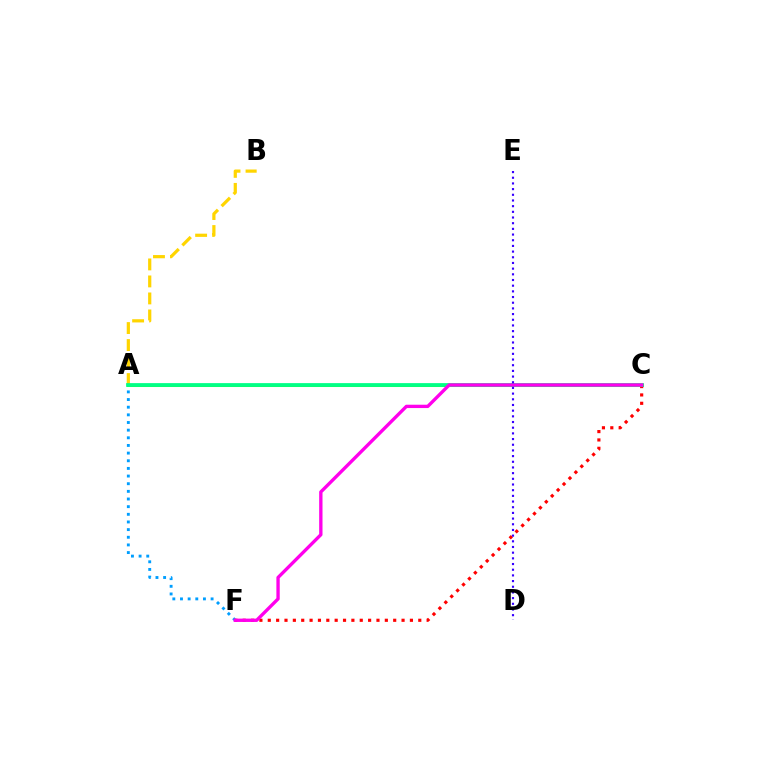{('A', 'C'): [{'color': '#4fff00', 'line_style': 'solid', 'thickness': 2.18}, {'color': '#00ff86', 'line_style': 'solid', 'thickness': 2.71}], ('A', 'B'): [{'color': '#ffd500', 'line_style': 'dashed', 'thickness': 2.31}], ('A', 'F'): [{'color': '#009eff', 'line_style': 'dotted', 'thickness': 2.08}], ('C', 'F'): [{'color': '#ff0000', 'line_style': 'dotted', 'thickness': 2.27}, {'color': '#ff00ed', 'line_style': 'solid', 'thickness': 2.41}], ('D', 'E'): [{'color': '#3700ff', 'line_style': 'dotted', 'thickness': 1.54}]}